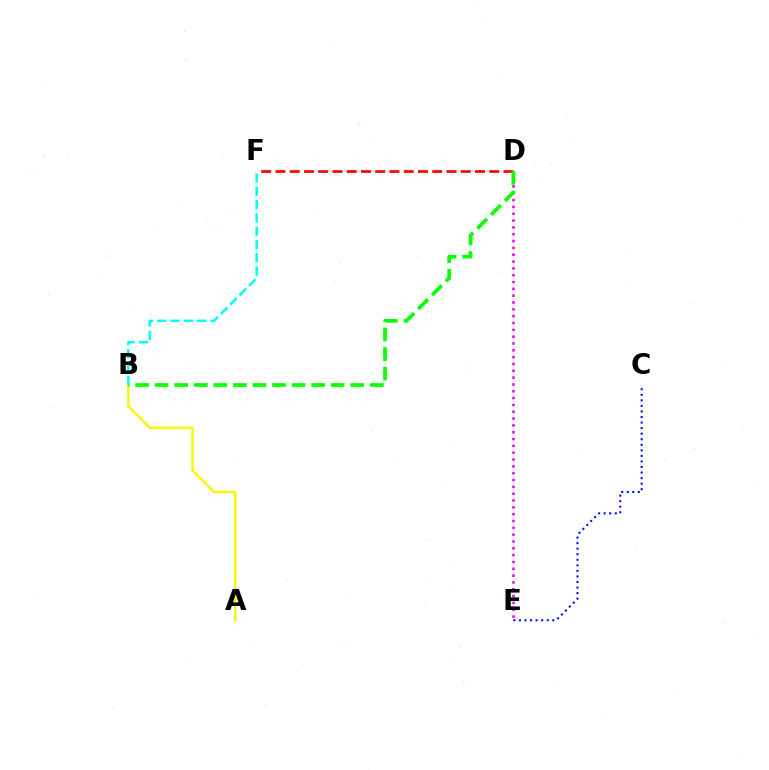{('C', 'E'): [{'color': '#0010ff', 'line_style': 'dotted', 'thickness': 1.51}], ('D', 'F'): [{'color': '#ff0000', 'line_style': 'dashed', 'thickness': 1.94}], ('D', 'E'): [{'color': '#ee00ff', 'line_style': 'dotted', 'thickness': 1.86}], ('A', 'B'): [{'color': '#fcf500', 'line_style': 'solid', 'thickness': 1.76}], ('B', 'D'): [{'color': '#08ff00', 'line_style': 'dashed', 'thickness': 2.66}], ('B', 'F'): [{'color': '#00fff6', 'line_style': 'dashed', 'thickness': 1.8}]}